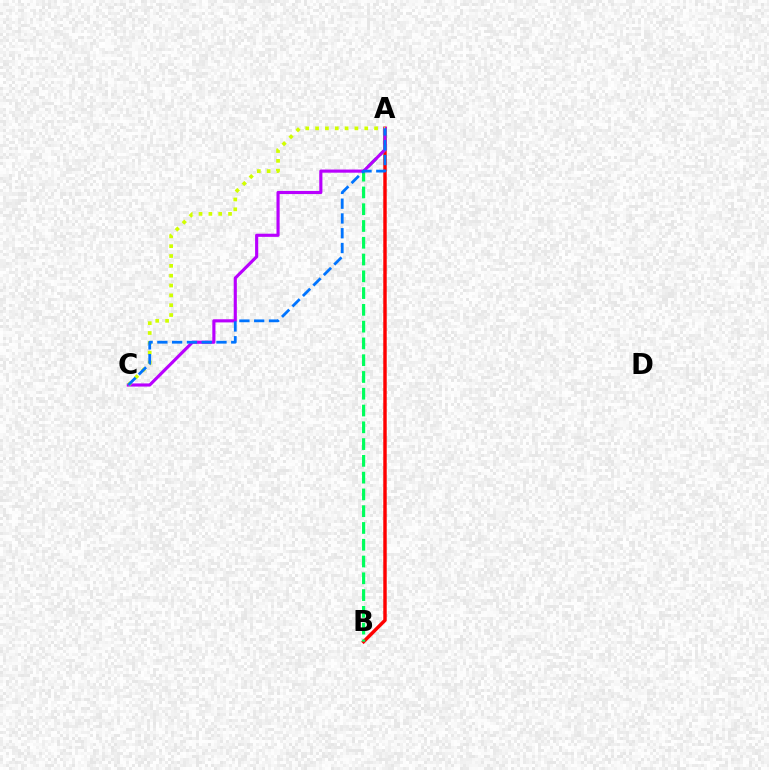{('A', 'B'): [{'color': '#ff0000', 'line_style': 'solid', 'thickness': 2.48}, {'color': '#00ff5c', 'line_style': 'dashed', 'thickness': 2.28}], ('A', 'C'): [{'color': '#b900ff', 'line_style': 'solid', 'thickness': 2.26}, {'color': '#d1ff00', 'line_style': 'dotted', 'thickness': 2.67}, {'color': '#0074ff', 'line_style': 'dashed', 'thickness': 2.01}]}